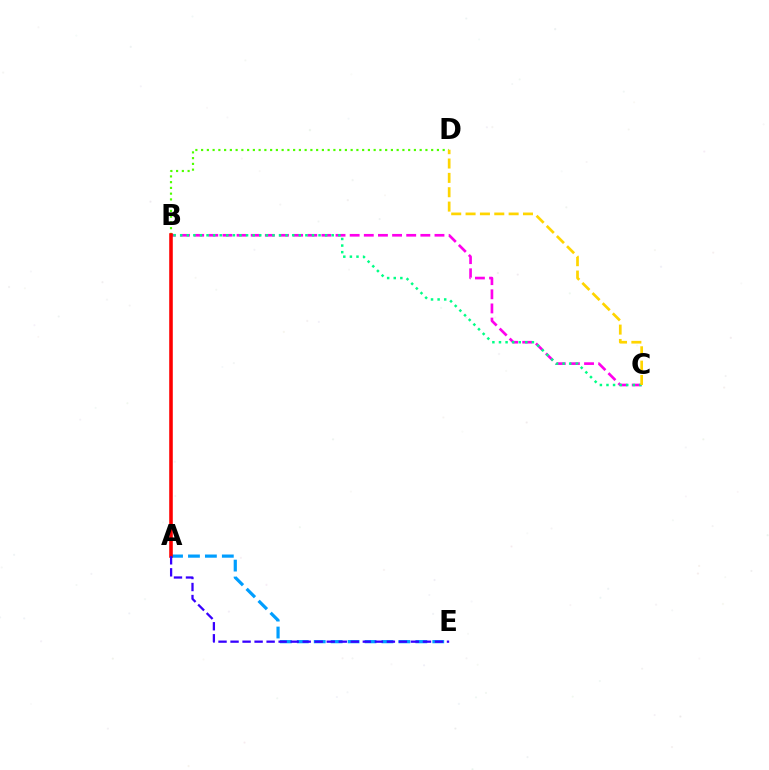{('B', 'C'): [{'color': '#ff00ed', 'line_style': 'dashed', 'thickness': 1.92}, {'color': '#00ff86', 'line_style': 'dotted', 'thickness': 1.79}], ('A', 'E'): [{'color': '#009eff', 'line_style': 'dashed', 'thickness': 2.3}, {'color': '#3700ff', 'line_style': 'dashed', 'thickness': 1.63}], ('B', 'D'): [{'color': '#4fff00', 'line_style': 'dotted', 'thickness': 1.56}], ('A', 'B'): [{'color': '#ff0000', 'line_style': 'solid', 'thickness': 2.57}], ('C', 'D'): [{'color': '#ffd500', 'line_style': 'dashed', 'thickness': 1.95}]}